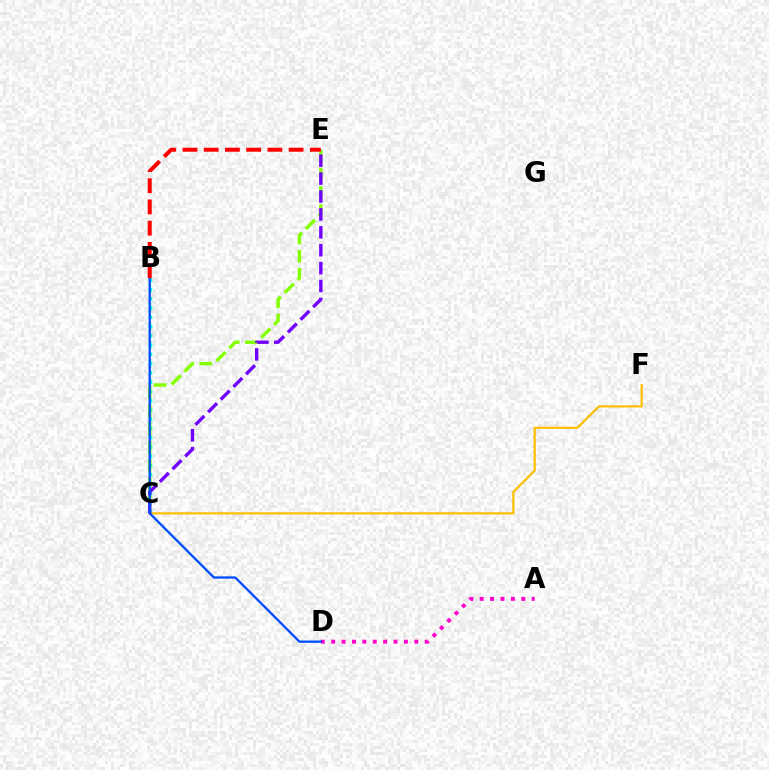{('B', 'C'): [{'color': '#00fff6', 'line_style': 'dotted', 'thickness': 2.52}, {'color': '#00ff39', 'line_style': 'dotted', 'thickness': 1.7}], ('C', 'E'): [{'color': '#84ff00', 'line_style': 'dashed', 'thickness': 2.47}, {'color': '#7200ff', 'line_style': 'dashed', 'thickness': 2.43}], ('C', 'F'): [{'color': '#ffbd00', 'line_style': 'solid', 'thickness': 1.56}], ('A', 'D'): [{'color': '#ff00cf', 'line_style': 'dotted', 'thickness': 2.82}], ('B', 'D'): [{'color': '#004bff', 'line_style': 'solid', 'thickness': 1.64}], ('B', 'E'): [{'color': '#ff0000', 'line_style': 'dashed', 'thickness': 2.88}]}